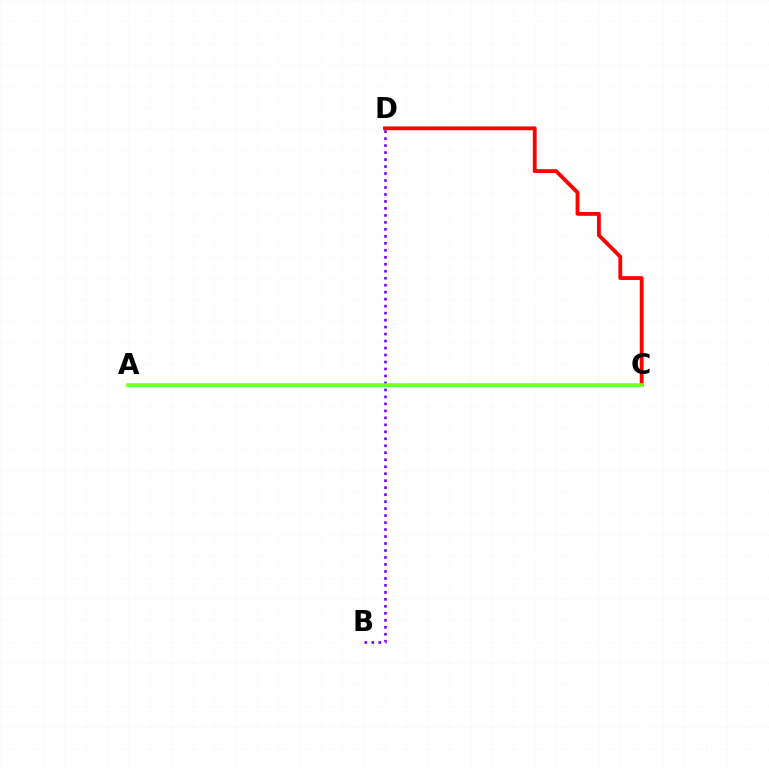{('C', 'D'): [{'color': '#ff0000', 'line_style': 'solid', 'thickness': 2.75}], ('B', 'D'): [{'color': '#7200ff', 'line_style': 'dotted', 'thickness': 1.9}], ('A', 'C'): [{'color': '#00fff6', 'line_style': 'solid', 'thickness': 2.14}, {'color': '#84ff00', 'line_style': 'solid', 'thickness': 2.54}]}